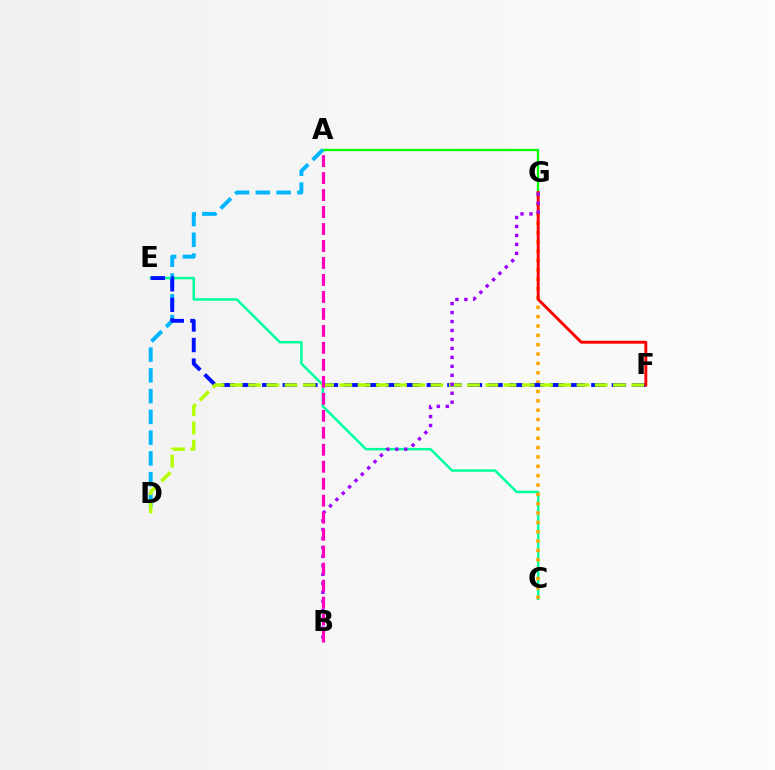{('A', 'G'): [{'color': '#08ff00', 'line_style': 'solid', 'thickness': 1.67}], ('C', 'E'): [{'color': '#00ff9d', 'line_style': 'solid', 'thickness': 1.79}], ('C', 'G'): [{'color': '#ffa500', 'line_style': 'dotted', 'thickness': 2.54}], ('A', 'D'): [{'color': '#00b5ff', 'line_style': 'dashed', 'thickness': 2.82}], ('E', 'F'): [{'color': '#0010ff', 'line_style': 'dashed', 'thickness': 2.79}], ('F', 'G'): [{'color': '#ff0000', 'line_style': 'solid', 'thickness': 2.08}], ('D', 'F'): [{'color': '#b3ff00', 'line_style': 'dashed', 'thickness': 2.48}], ('B', 'G'): [{'color': '#9b00ff', 'line_style': 'dotted', 'thickness': 2.44}], ('A', 'B'): [{'color': '#ff00bd', 'line_style': 'dashed', 'thickness': 2.31}]}